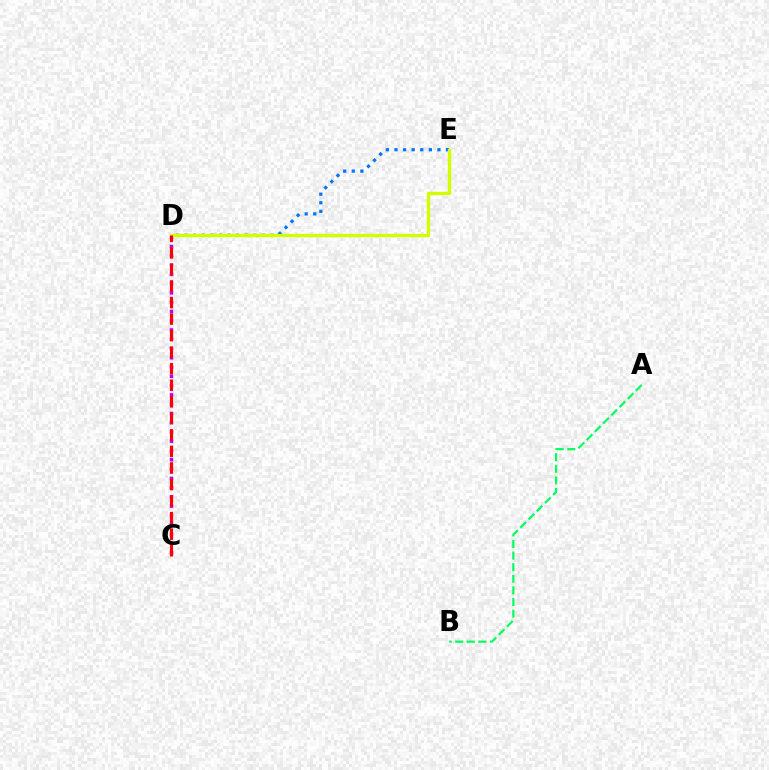{('D', 'E'): [{'color': '#0074ff', 'line_style': 'dotted', 'thickness': 2.34}, {'color': '#d1ff00', 'line_style': 'solid', 'thickness': 2.44}], ('A', 'B'): [{'color': '#00ff5c', 'line_style': 'dashed', 'thickness': 1.58}], ('C', 'D'): [{'color': '#b900ff', 'line_style': 'dotted', 'thickness': 2.52}, {'color': '#ff0000', 'line_style': 'dashed', 'thickness': 2.25}]}